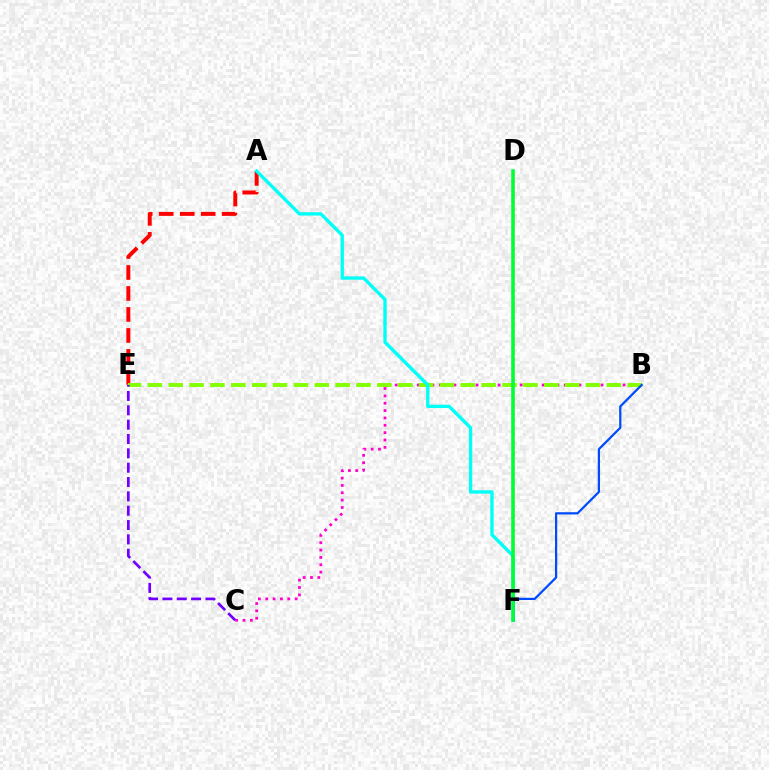{('A', 'E'): [{'color': '#ff0000', 'line_style': 'dashed', 'thickness': 2.85}], ('D', 'F'): [{'color': '#ffbd00', 'line_style': 'dotted', 'thickness': 1.86}, {'color': '#00ff39', 'line_style': 'solid', 'thickness': 2.57}], ('B', 'C'): [{'color': '#ff00cf', 'line_style': 'dotted', 'thickness': 2.0}], ('B', 'E'): [{'color': '#84ff00', 'line_style': 'dashed', 'thickness': 2.83}], ('C', 'E'): [{'color': '#7200ff', 'line_style': 'dashed', 'thickness': 1.95}], ('A', 'F'): [{'color': '#00fff6', 'line_style': 'solid', 'thickness': 2.41}], ('B', 'F'): [{'color': '#004bff', 'line_style': 'solid', 'thickness': 1.61}]}